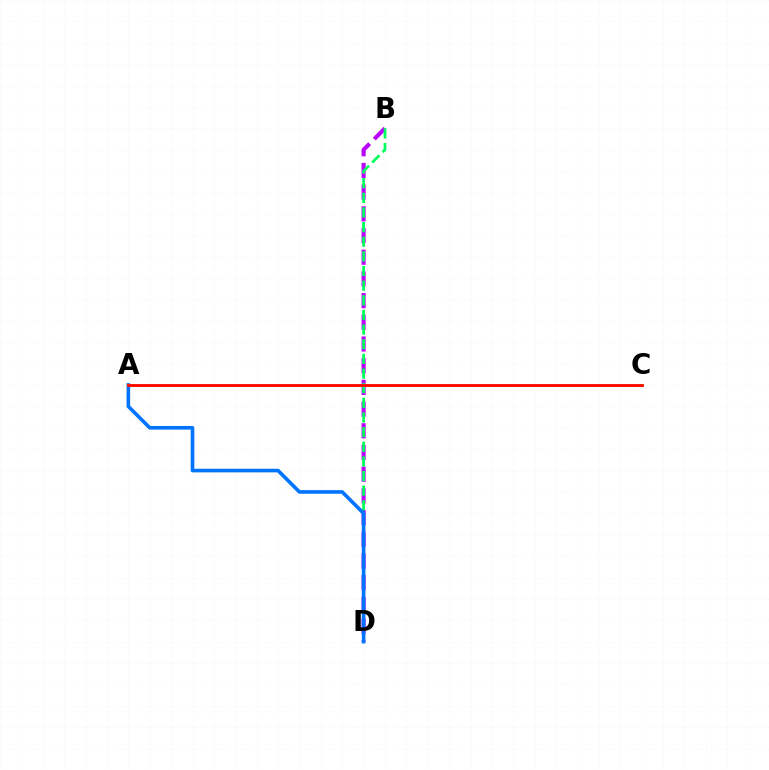{('B', 'D'): [{'color': '#b900ff', 'line_style': 'dashed', 'thickness': 2.95}, {'color': '#00ff5c', 'line_style': 'dashed', 'thickness': 1.99}], ('A', 'D'): [{'color': '#0074ff', 'line_style': 'solid', 'thickness': 2.61}], ('A', 'C'): [{'color': '#d1ff00', 'line_style': 'solid', 'thickness': 1.95}, {'color': '#ff0000', 'line_style': 'solid', 'thickness': 1.98}]}